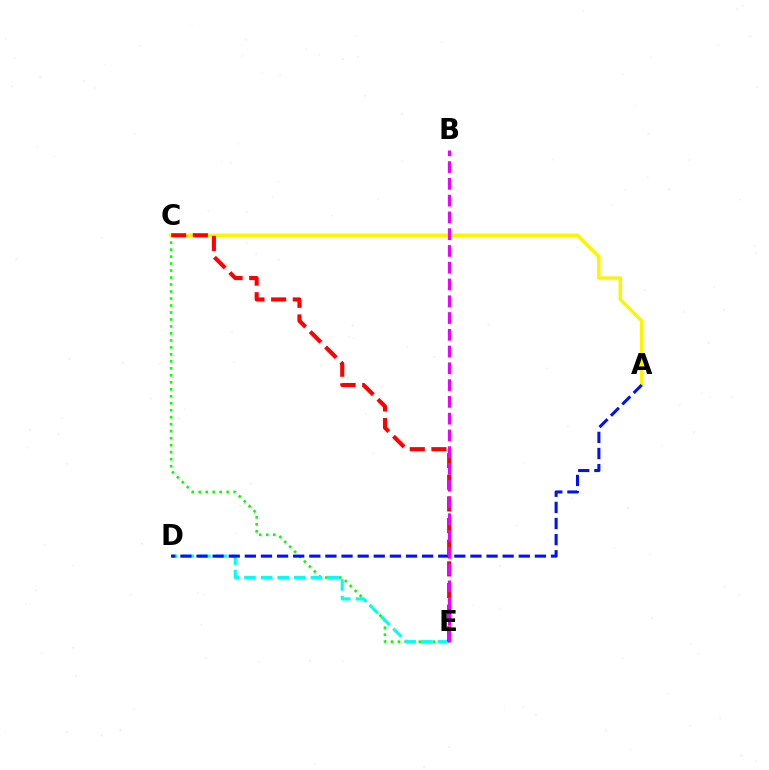{('C', 'E'): [{'color': '#08ff00', 'line_style': 'dotted', 'thickness': 1.9}, {'color': '#ff0000', 'line_style': 'dashed', 'thickness': 2.94}], ('D', 'E'): [{'color': '#00fff6', 'line_style': 'dashed', 'thickness': 2.26}], ('A', 'C'): [{'color': '#fcf500', 'line_style': 'solid', 'thickness': 2.49}], ('A', 'D'): [{'color': '#0010ff', 'line_style': 'dashed', 'thickness': 2.19}], ('B', 'E'): [{'color': '#ee00ff', 'line_style': 'dashed', 'thickness': 2.28}]}